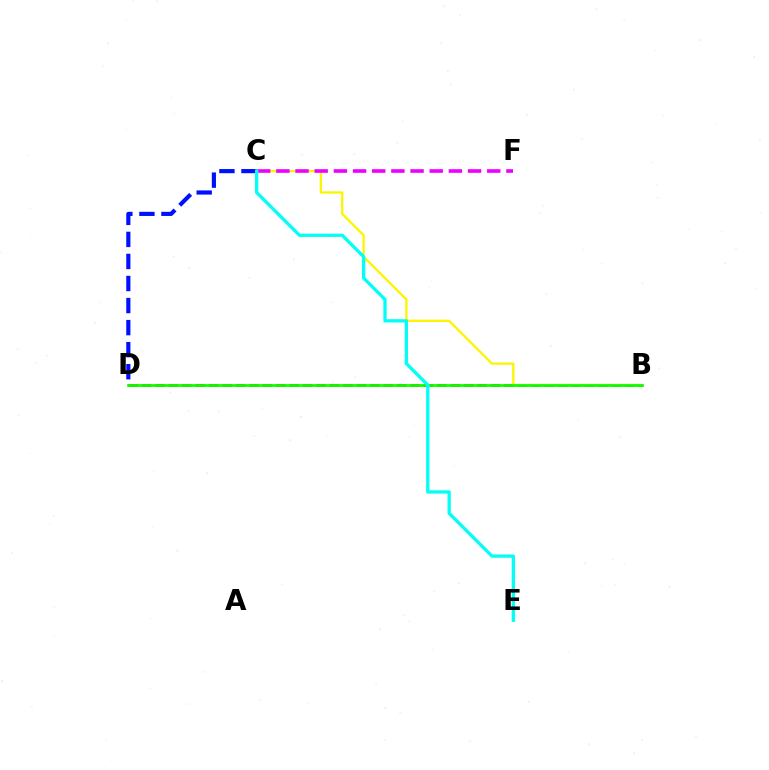{('C', 'D'): [{'color': '#0010ff', 'line_style': 'dashed', 'thickness': 3.0}], ('B', 'D'): [{'color': '#ff0000', 'line_style': 'dashed', 'thickness': 1.82}, {'color': '#08ff00', 'line_style': 'solid', 'thickness': 1.95}], ('B', 'C'): [{'color': '#fcf500', 'line_style': 'solid', 'thickness': 1.66}], ('C', 'F'): [{'color': '#ee00ff', 'line_style': 'dashed', 'thickness': 2.6}], ('C', 'E'): [{'color': '#00fff6', 'line_style': 'solid', 'thickness': 2.36}]}